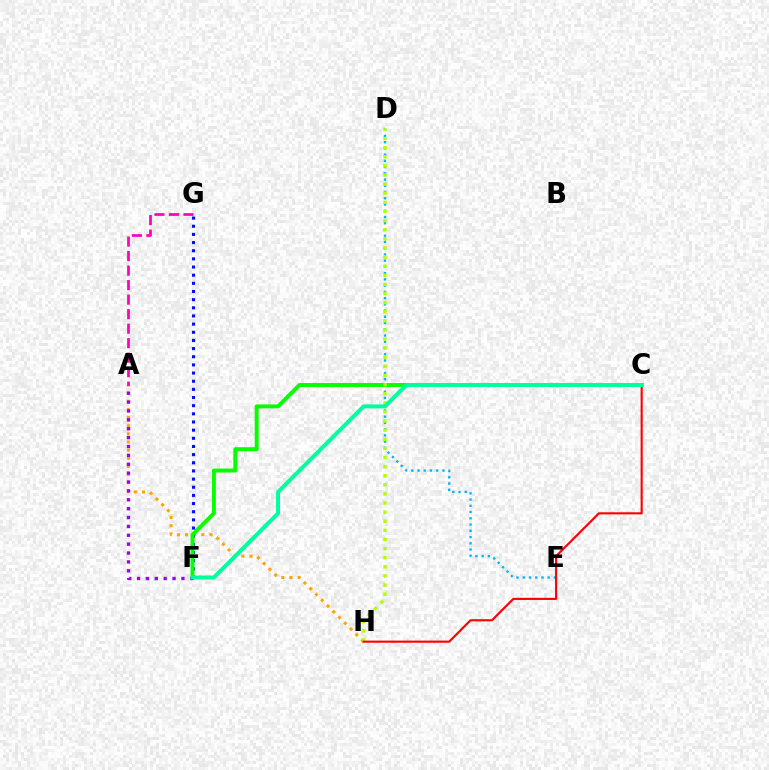{('D', 'E'): [{'color': '#00b5ff', 'line_style': 'dotted', 'thickness': 1.7}], ('A', 'H'): [{'color': '#ffa500', 'line_style': 'dotted', 'thickness': 2.21}], ('F', 'G'): [{'color': '#0010ff', 'line_style': 'dotted', 'thickness': 2.22}], ('C', 'F'): [{'color': '#08ff00', 'line_style': 'solid', 'thickness': 2.85}, {'color': '#00ff9d', 'line_style': 'solid', 'thickness': 2.87}], ('A', 'F'): [{'color': '#9b00ff', 'line_style': 'dotted', 'thickness': 2.41}], ('D', 'H'): [{'color': '#b3ff00', 'line_style': 'dotted', 'thickness': 2.48}], ('C', 'H'): [{'color': '#ff0000', 'line_style': 'solid', 'thickness': 1.53}], ('A', 'G'): [{'color': '#ff00bd', 'line_style': 'dashed', 'thickness': 1.97}]}